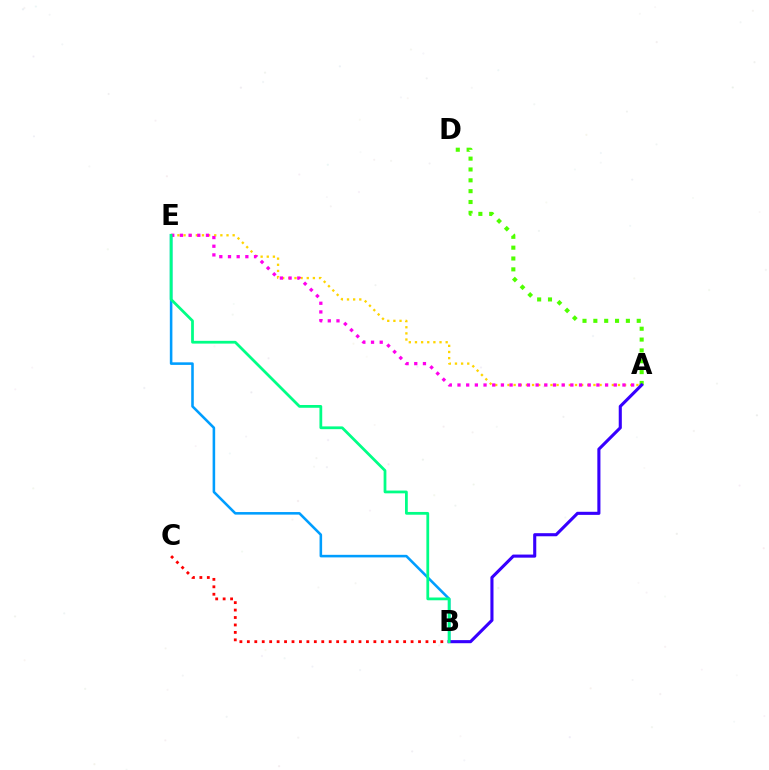{('B', 'E'): [{'color': '#009eff', 'line_style': 'solid', 'thickness': 1.85}, {'color': '#00ff86', 'line_style': 'solid', 'thickness': 1.99}], ('A', 'E'): [{'color': '#ffd500', 'line_style': 'dotted', 'thickness': 1.67}, {'color': '#ff00ed', 'line_style': 'dotted', 'thickness': 2.36}], ('A', 'D'): [{'color': '#4fff00', 'line_style': 'dotted', 'thickness': 2.95}], ('A', 'B'): [{'color': '#3700ff', 'line_style': 'solid', 'thickness': 2.23}], ('B', 'C'): [{'color': '#ff0000', 'line_style': 'dotted', 'thickness': 2.02}]}